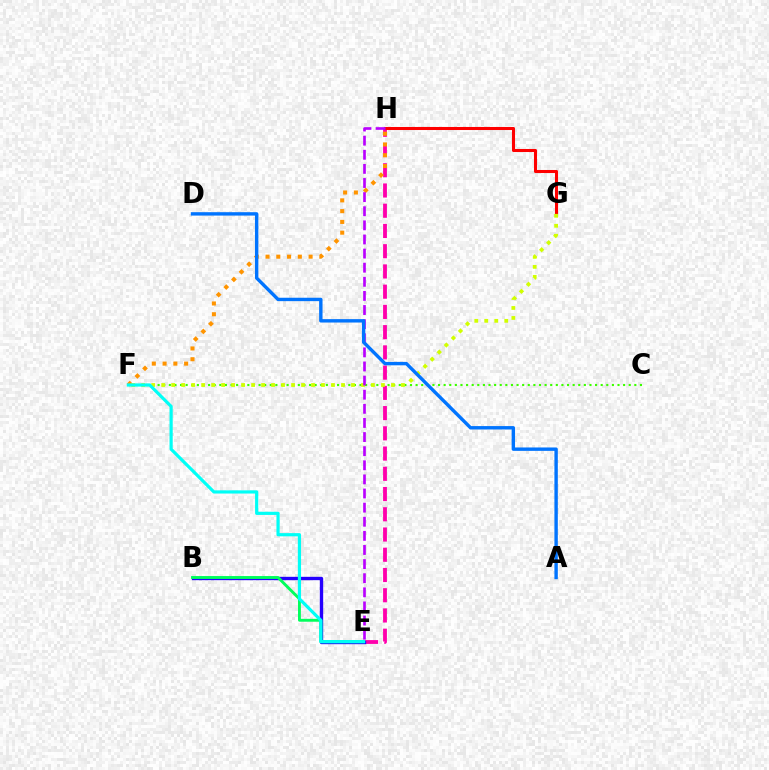{('E', 'H'): [{'color': '#ff00ac', 'line_style': 'dashed', 'thickness': 2.75}, {'color': '#b900ff', 'line_style': 'dashed', 'thickness': 1.92}], ('C', 'F'): [{'color': '#3dff00', 'line_style': 'dotted', 'thickness': 1.52}], ('G', 'H'): [{'color': '#ff0000', 'line_style': 'solid', 'thickness': 2.19}], ('B', 'E'): [{'color': '#2500ff', 'line_style': 'solid', 'thickness': 2.41}, {'color': '#00ff5c', 'line_style': 'solid', 'thickness': 2.08}], ('F', 'H'): [{'color': '#ff9400', 'line_style': 'dotted', 'thickness': 2.93}], ('F', 'G'): [{'color': '#d1ff00', 'line_style': 'dotted', 'thickness': 2.71}], ('E', 'F'): [{'color': '#00fff6', 'line_style': 'solid', 'thickness': 2.3}], ('A', 'D'): [{'color': '#0074ff', 'line_style': 'solid', 'thickness': 2.45}]}